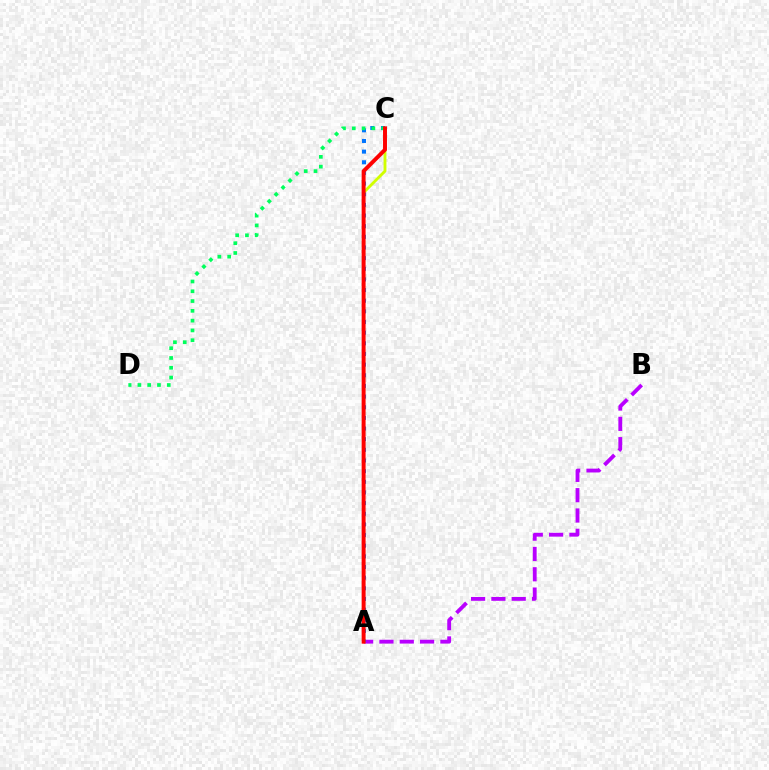{('A', 'B'): [{'color': '#b900ff', 'line_style': 'dashed', 'thickness': 2.76}], ('A', 'C'): [{'color': '#0074ff', 'line_style': 'dotted', 'thickness': 2.89}, {'color': '#d1ff00', 'line_style': 'solid', 'thickness': 2.05}, {'color': '#ff0000', 'line_style': 'solid', 'thickness': 2.84}], ('C', 'D'): [{'color': '#00ff5c', 'line_style': 'dotted', 'thickness': 2.66}]}